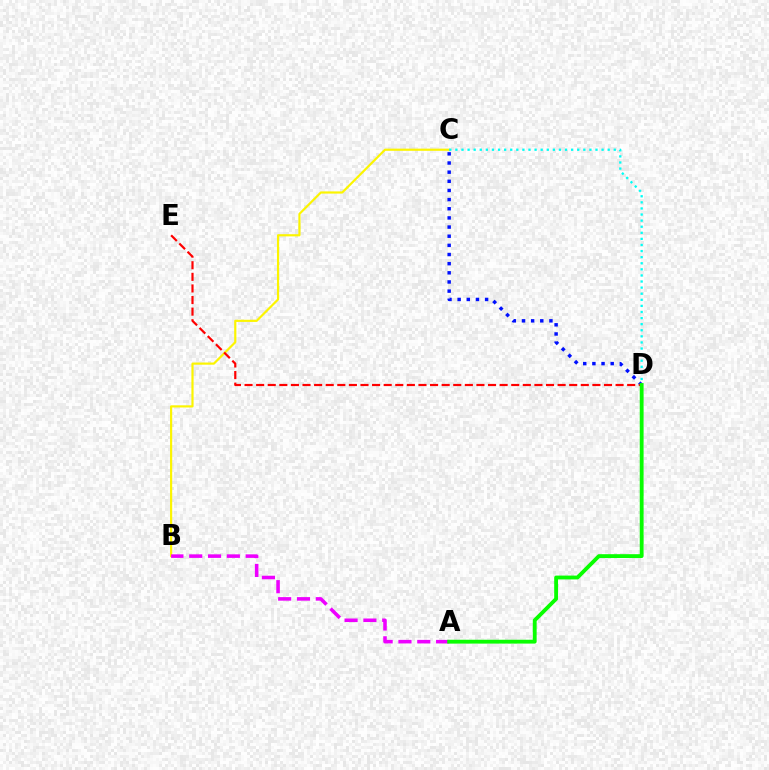{('B', 'C'): [{'color': '#fcf500', 'line_style': 'solid', 'thickness': 1.57}], ('A', 'B'): [{'color': '#ee00ff', 'line_style': 'dashed', 'thickness': 2.56}], ('C', 'D'): [{'color': '#0010ff', 'line_style': 'dotted', 'thickness': 2.49}, {'color': '#00fff6', 'line_style': 'dotted', 'thickness': 1.65}], ('D', 'E'): [{'color': '#ff0000', 'line_style': 'dashed', 'thickness': 1.58}], ('A', 'D'): [{'color': '#08ff00', 'line_style': 'solid', 'thickness': 2.76}]}